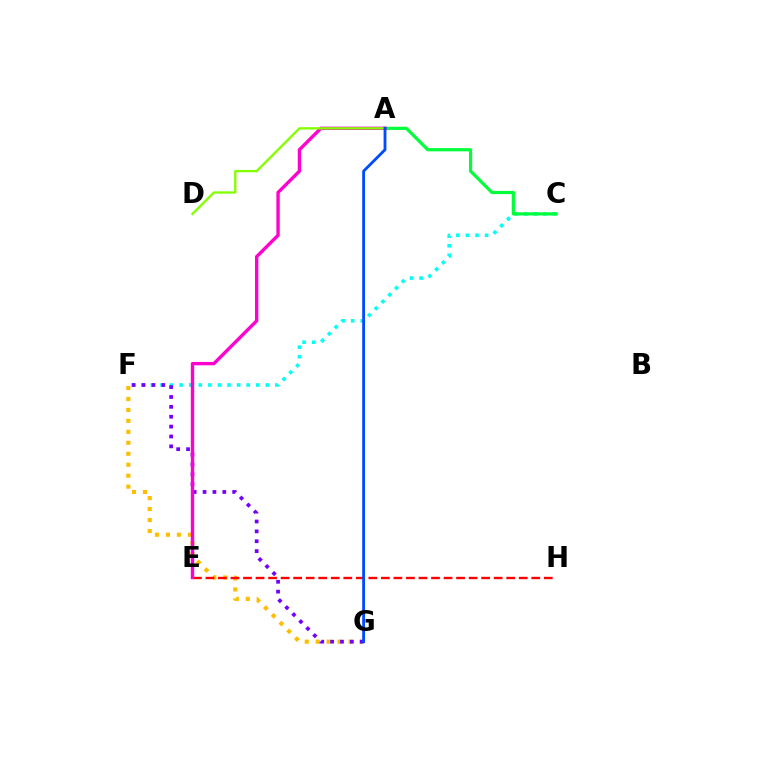{('C', 'F'): [{'color': '#00fff6', 'line_style': 'dotted', 'thickness': 2.6}], ('F', 'G'): [{'color': '#ffbd00', 'line_style': 'dotted', 'thickness': 2.98}, {'color': '#7200ff', 'line_style': 'dotted', 'thickness': 2.68}], ('A', 'C'): [{'color': '#00ff39', 'line_style': 'solid', 'thickness': 2.3}], ('E', 'H'): [{'color': '#ff0000', 'line_style': 'dashed', 'thickness': 1.7}], ('A', 'E'): [{'color': '#ff00cf', 'line_style': 'solid', 'thickness': 2.42}], ('A', 'D'): [{'color': '#84ff00', 'line_style': 'solid', 'thickness': 1.68}], ('A', 'G'): [{'color': '#004bff', 'line_style': 'solid', 'thickness': 2.04}]}